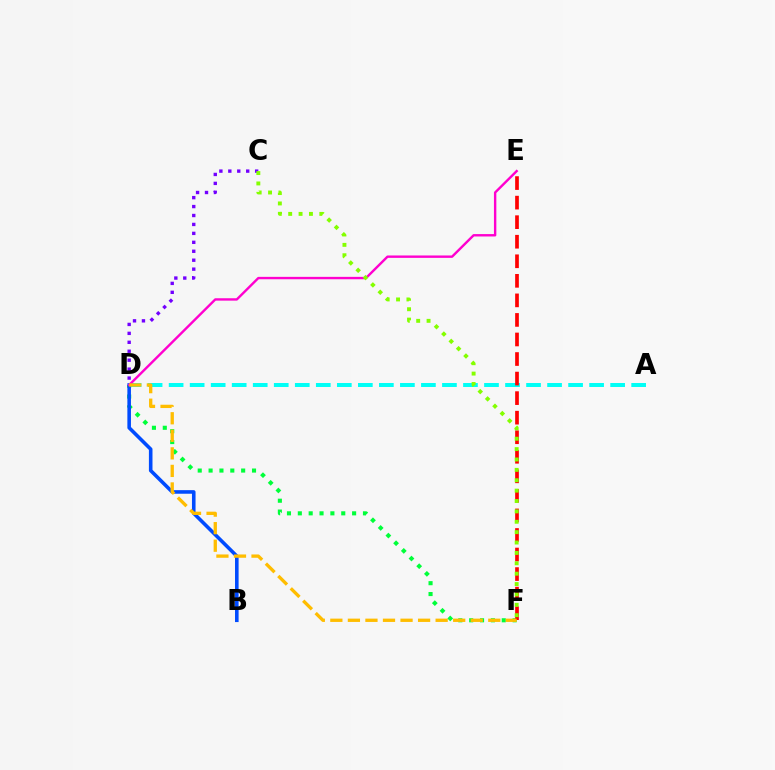{('C', 'D'): [{'color': '#7200ff', 'line_style': 'dotted', 'thickness': 2.43}], ('A', 'D'): [{'color': '#00fff6', 'line_style': 'dashed', 'thickness': 2.86}], ('D', 'F'): [{'color': '#00ff39', 'line_style': 'dotted', 'thickness': 2.95}, {'color': '#ffbd00', 'line_style': 'dashed', 'thickness': 2.38}], ('B', 'D'): [{'color': '#004bff', 'line_style': 'solid', 'thickness': 2.58}], ('E', 'F'): [{'color': '#ff0000', 'line_style': 'dashed', 'thickness': 2.66}], ('D', 'E'): [{'color': '#ff00cf', 'line_style': 'solid', 'thickness': 1.72}], ('C', 'F'): [{'color': '#84ff00', 'line_style': 'dotted', 'thickness': 2.82}]}